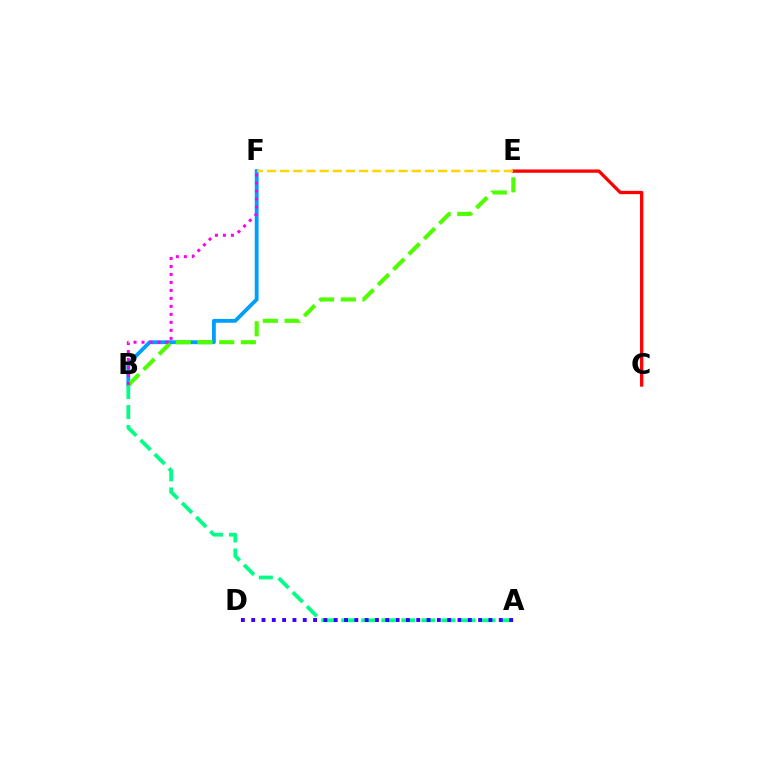{('B', 'F'): [{'color': '#009eff', 'line_style': 'solid', 'thickness': 2.76}, {'color': '#ff00ed', 'line_style': 'dotted', 'thickness': 2.17}], ('B', 'E'): [{'color': '#4fff00', 'line_style': 'dashed', 'thickness': 2.95}], ('C', 'E'): [{'color': '#ff0000', 'line_style': 'solid', 'thickness': 2.37}], ('E', 'F'): [{'color': '#ffd500', 'line_style': 'dashed', 'thickness': 1.79}], ('A', 'B'): [{'color': '#00ff86', 'line_style': 'dashed', 'thickness': 2.72}], ('A', 'D'): [{'color': '#3700ff', 'line_style': 'dotted', 'thickness': 2.8}]}